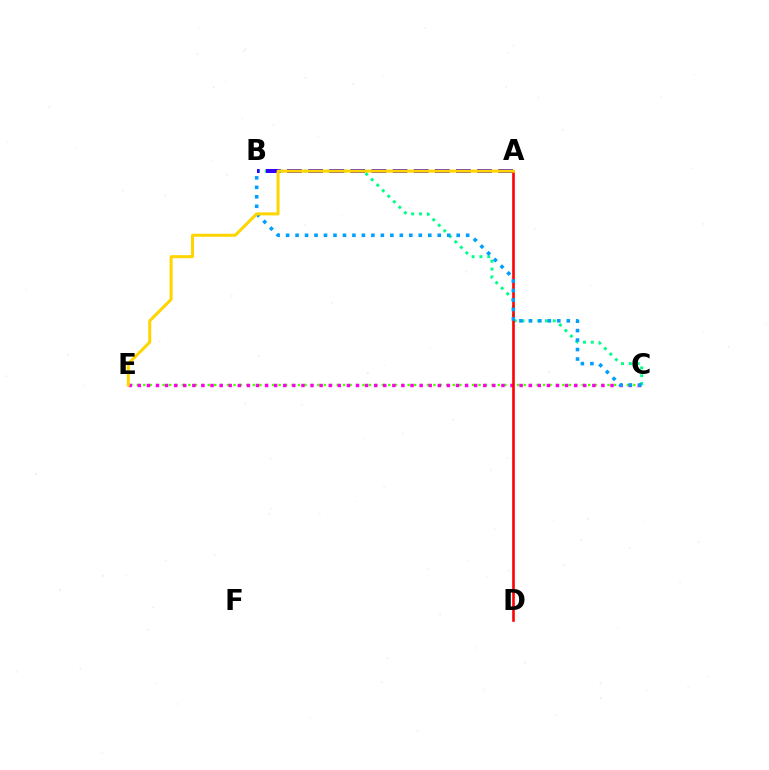{('C', 'E'): [{'color': '#4fff00', 'line_style': 'dotted', 'thickness': 1.75}, {'color': '#ff00ed', 'line_style': 'dotted', 'thickness': 2.47}], ('B', 'C'): [{'color': '#00ff86', 'line_style': 'dotted', 'thickness': 2.12}, {'color': '#009eff', 'line_style': 'dotted', 'thickness': 2.58}], ('A', 'B'): [{'color': '#3700ff', 'line_style': 'dashed', 'thickness': 2.87}], ('A', 'D'): [{'color': '#ff0000', 'line_style': 'solid', 'thickness': 1.87}], ('A', 'E'): [{'color': '#ffd500', 'line_style': 'solid', 'thickness': 2.18}]}